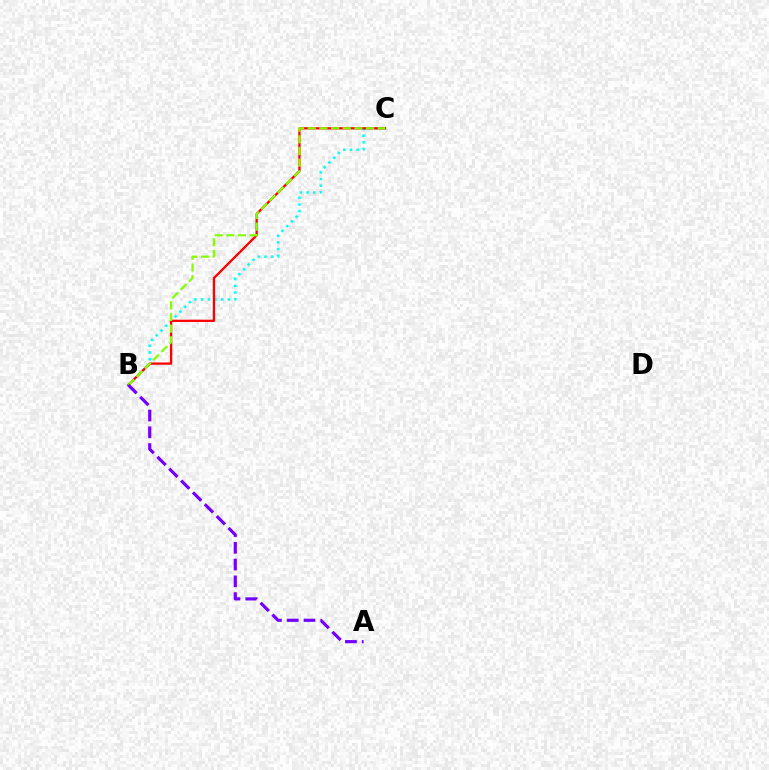{('B', 'C'): [{'color': '#00fff6', 'line_style': 'dotted', 'thickness': 1.82}, {'color': '#ff0000', 'line_style': 'solid', 'thickness': 1.65}, {'color': '#84ff00', 'line_style': 'dashed', 'thickness': 1.59}], ('A', 'B'): [{'color': '#7200ff', 'line_style': 'dashed', 'thickness': 2.28}]}